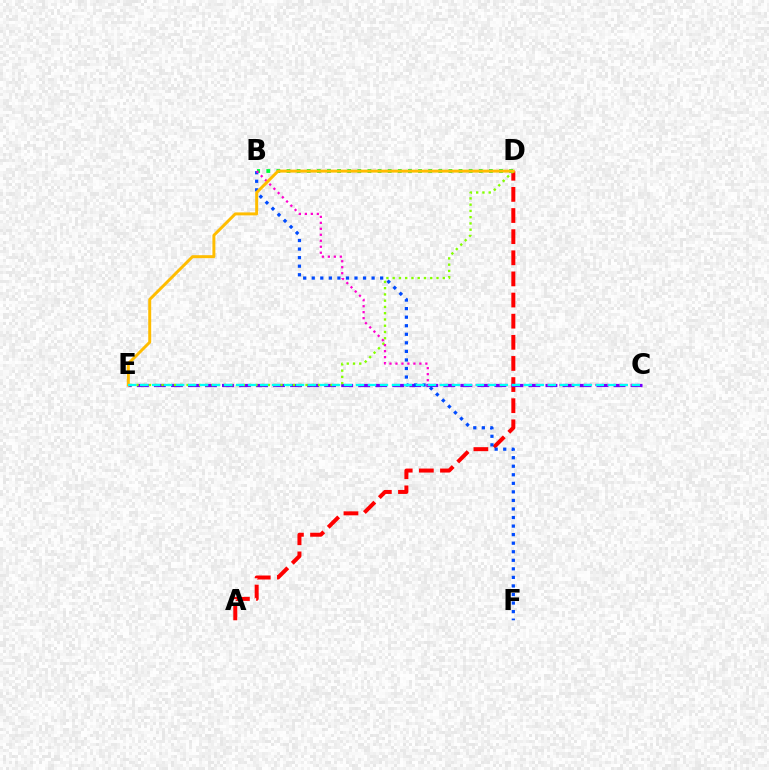{('A', 'D'): [{'color': '#ff0000', 'line_style': 'dashed', 'thickness': 2.87}], ('B', 'D'): [{'color': '#00ff39', 'line_style': 'dotted', 'thickness': 2.75}], ('C', 'E'): [{'color': '#7200ff', 'line_style': 'dashed', 'thickness': 2.31}, {'color': '#00fff6', 'line_style': 'dashed', 'thickness': 1.63}], ('B', 'F'): [{'color': '#004bff', 'line_style': 'dotted', 'thickness': 2.32}], ('D', 'E'): [{'color': '#84ff00', 'line_style': 'dotted', 'thickness': 1.7}, {'color': '#ffbd00', 'line_style': 'solid', 'thickness': 2.13}], ('B', 'C'): [{'color': '#ff00cf', 'line_style': 'dotted', 'thickness': 1.62}]}